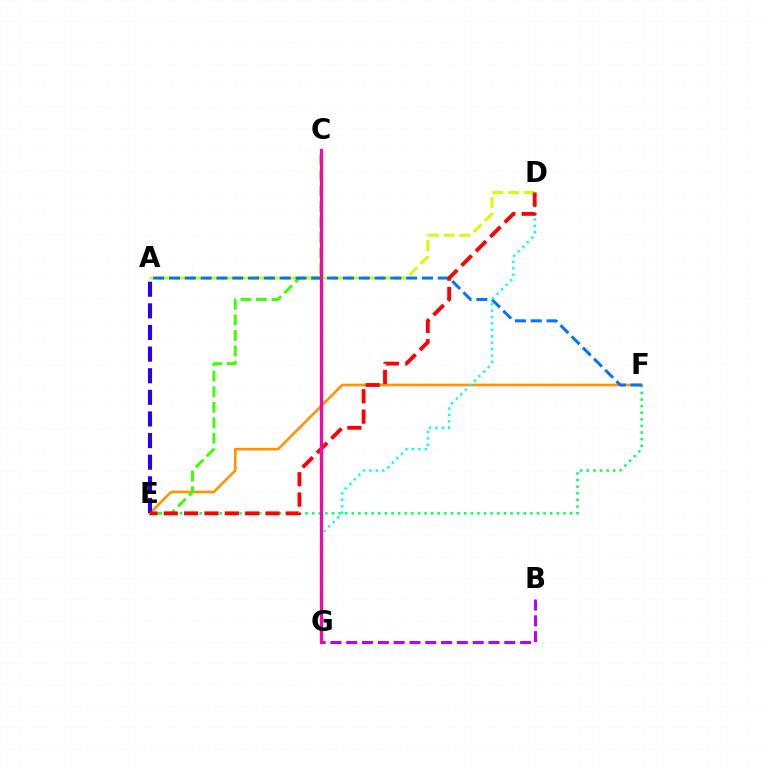{('E', 'F'): [{'color': '#00ff5c', 'line_style': 'dotted', 'thickness': 1.8}, {'color': '#ff9400', 'line_style': 'solid', 'thickness': 1.88}], ('C', 'E'): [{'color': '#3dff00', 'line_style': 'dashed', 'thickness': 2.11}], ('A', 'D'): [{'color': '#d1ff00', 'line_style': 'dashed', 'thickness': 2.14}], ('A', 'F'): [{'color': '#0074ff', 'line_style': 'dashed', 'thickness': 2.15}], ('D', 'G'): [{'color': '#00fff6', 'line_style': 'dotted', 'thickness': 1.74}], ('A', 'E'): [{'color': '#2500ff', 'line_style': 'dashed', 'thickness': 2.94}], ('D', 'E'): [{'color': '#ff0000', 'line_style': 'dashed', 'thickness': 2.76}], ('B', 'G'): [{'color': '#b900ff', 'line_style': 'dashed', 'thickness': 2.15}], ('C', 'G'): [{'color': '#ff00ac', 'line_style': 'solid', 'thickness': 2.28}]}